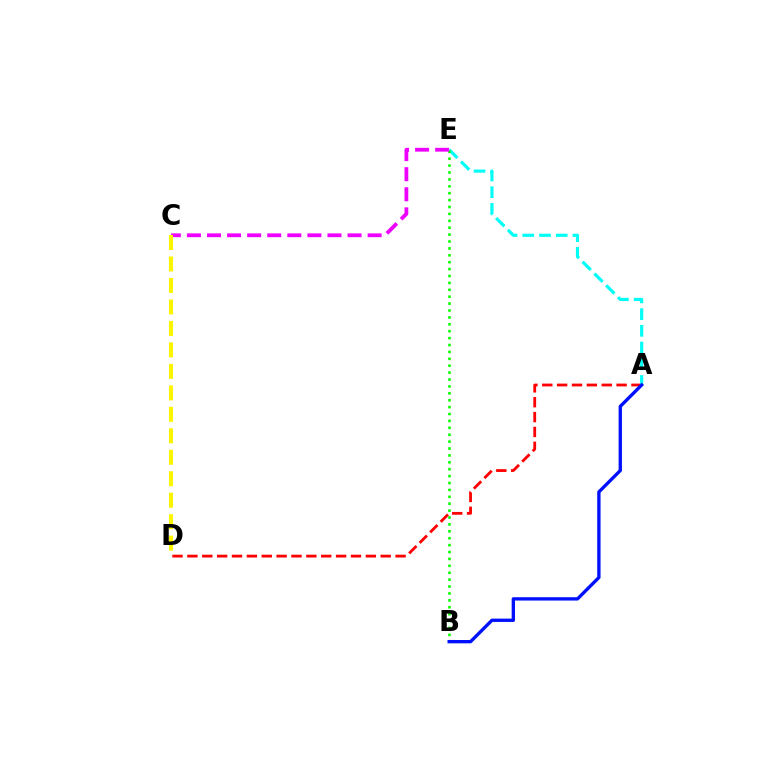{('A', 'D'): [{'color': '#ff0000', 'line_style': 'dashed', 'thickness': 2.02}], ('A', 'E'): [{'color': '#00fff6', 'line_style': 'dashed', 'thickness': 2.27}], ('B', 'E'): [{'color': '#08ff00', 'line_style': 'dotted', 'thickness': 1.87}], ('A', 'B'): [{'color': '#0010ff', 'line_style': 'solid', 'thickness': 2.4}], ('C', 'E'): [{'color': '#ee00ff', 'line_style': 'dashed', 'thickness': 2.73}], ('C', 'D'): [{'color': '#fcf500', 'line_style': 'dashed', 'thickness': 2.92}]}